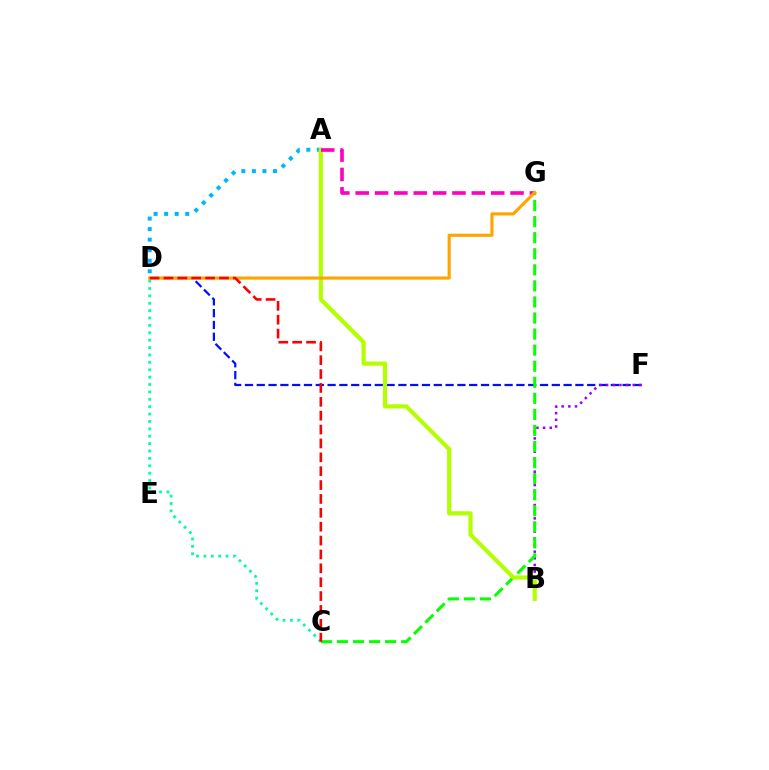{('D', 'F'): [{'color': '#0010ff', 'line_style': 'dashed', 'thickness': 1.6}], ('B', 'F'): [{'color': '#9b00ff', 'line_style': 'dotted', 'thickness': 1.81}], ('A', 'D'): [{'color': '#00b5ff', 'line_style': 'dotted', 'thickness': 2.87}], ('C', 'G'): [{'color': '#08ff00', 'line_style': 'dashed', 'thickness': 2.18}], ('A', 'B'): [{'color': '#b3ff00', 'line_style': 'solid', 'thickness': 3.0}], ('A', 'G'): [{'color': '#ff00bd', 'line_style': 'dashed', 'thickness': 2.63}], ('D', 'G'): [{'color': '#ffa500', 'line_style': 'solid', 'thickness': 2.26}], ('C', 'D'): [{'color': '#00ff9d', 'line_style': 'dotted', 'thickness': 2.01}, {'color': '#ff0000', 'line_style': 'dashed', 'thickness': 1.88}]}